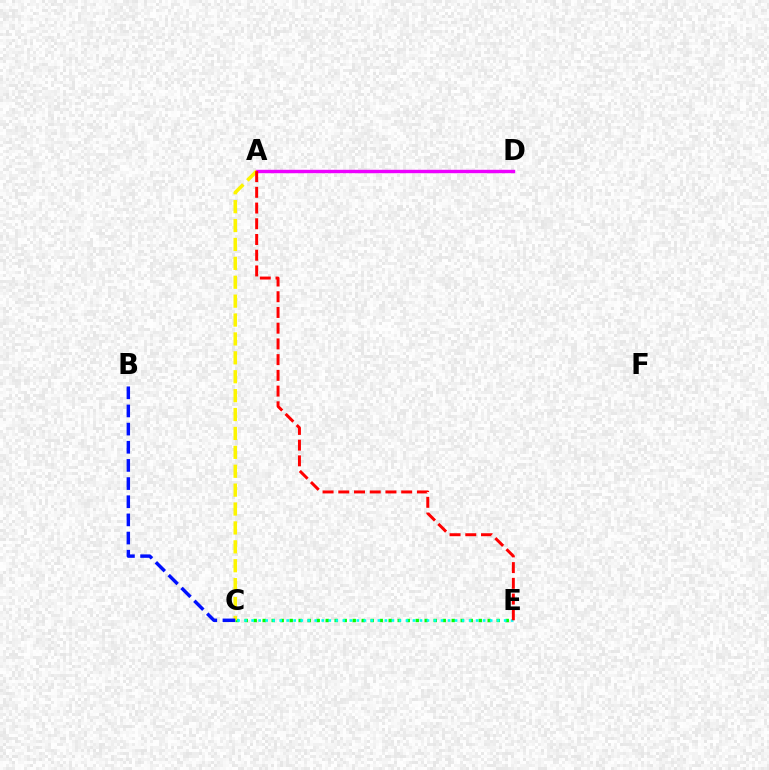{('C', 'E'): [{'color': '#08ff00', 'line_style': 'dotted', 'thickness': 2.45}, {'color': '#00fff6', 'line_style': 'dotted', 'thickness': 1.91}], ('A', 'D'): [{'color': '#ee00ff', 'line_style': 'solid', 'thickness': 2.45}], ('A', 'C'): [{'color': '#fcf500', 'line_style': 'dashed', 'thickness': 2.57}], ('B', 'C'): [{'color': '#0010ff', 'line_style': 'dashed', 'thickness': 2.47}], ('A', 'E'): [{'color': '#ff0000', 'line_style': 'dashed', 'thickness': 2.14}]}